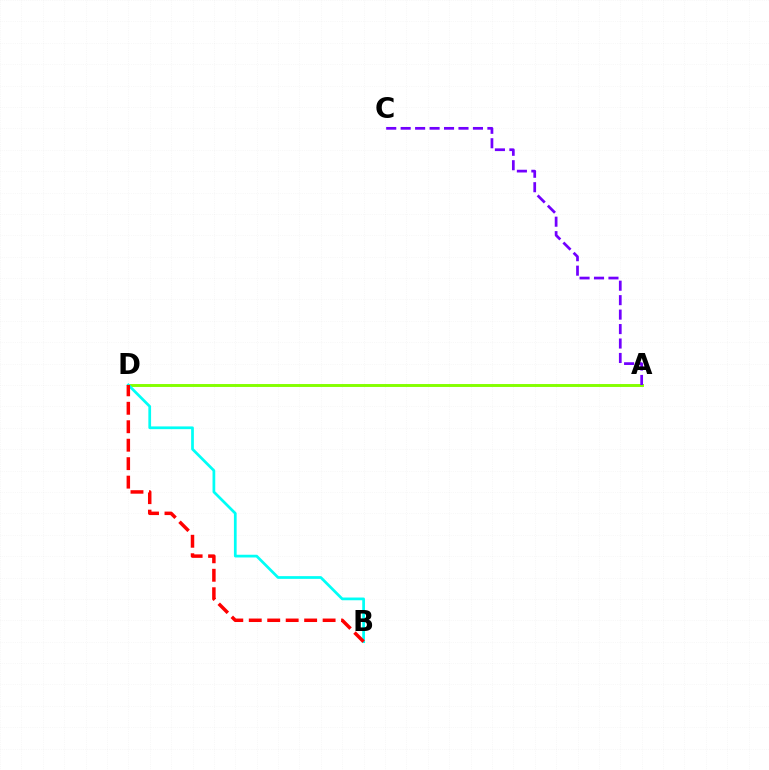{('A', 'D'): [{'color': '#84ff00', 'line_style': 'solid', 'thickness': 2.1}], ('A', 'C'): [{'color': '#7200ff', 'line_style': 'dashed', 'thickness': 1.96}], ('B', 'D'): [{'color': '#00fff6', 'line_style': 'solid', 'thickness': 1.97}, {'color': '#ff0000', 'line_style': 'dashed', 'thickness': 2.51}]}